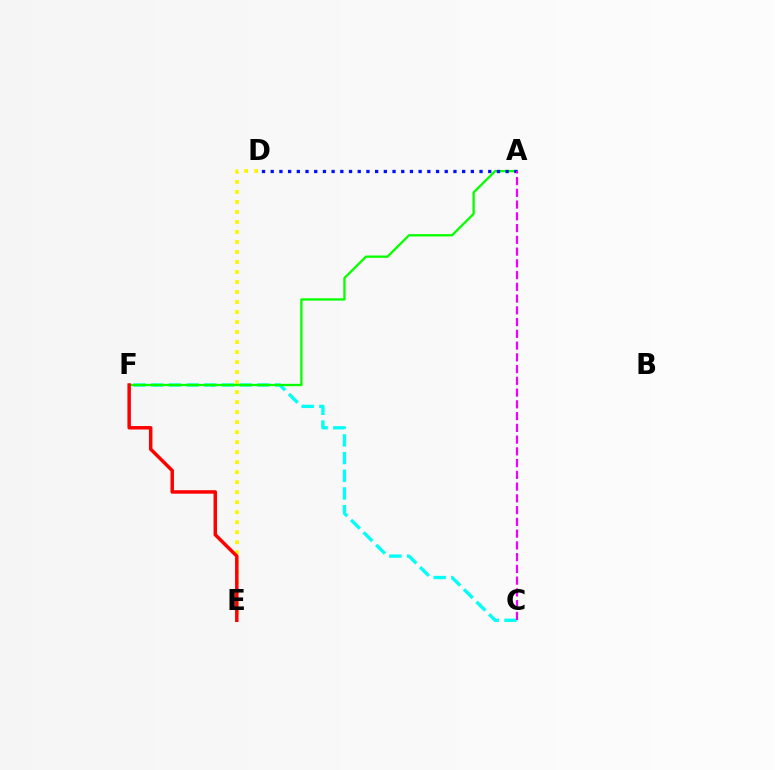{('D', 'E'): [{'color': '#fcf500', 'line_style': 'dotted', 'thickness': 2.72}], ('C', 'F'): [{'color': '#00fff6', 'line_style': 'dashed', 'thickness': 2.4}], ('A', 'F'): [{'color': '#08ff00', 'line_style': 'solid', 'thickness': 1.68}], ('A', 'D'): [{'color': '#0010ff', 'line_style': 'dotted', 'thickness': 2.36}], ('E', 'F'): [{'color': '#ff0000', 'line_style': 'solid', 'thickness': 2.51}], ('A', 'C'): [{'color': '#ee00ff', 'line_style': 'dashed', 'thickness': 1.6}]}